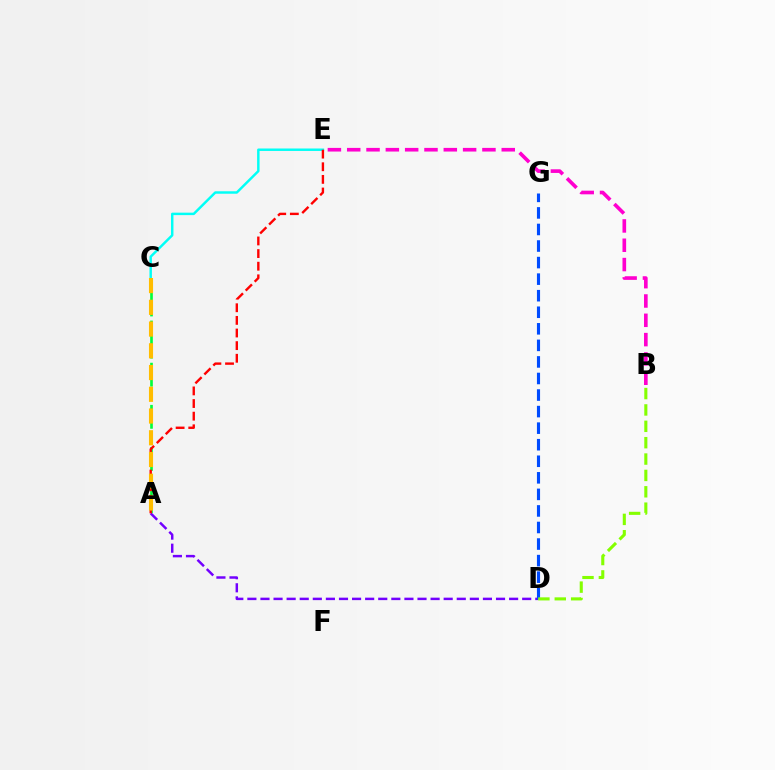{('A', 'D'): [{'color': '#7200ff', 'line_style': 'dashed', 'thickness': 1.78}], ('A', 'C'): [{'color': '#00ff39', 'line_style': 'dashed', 'thickness': 1.91}, {'color': '#ffbd00', 'line_style': 'dashed', 'thickness': 2.95}], ('B', 'E'): [{'color': '#ff00cf', 'line_style': 'dashed', 'thickness': 2.62}], ('D', 'G'): [{'color': '#004bff', 'line_style': 'dashed', 'thickness': 2.25}], ('C', 'E'): [{'color': '#00fff6', 'line_style': 'solid', 'thickness': 1.77}], ('A', 'E'): [{'color': '#ff0000', 'line_style': 'dashed', 'thickness': 1.72}], ('B', 'D'): [{'color': '#84ff00', 'line_style': 'dashed', 'thickness': 2.22}]}